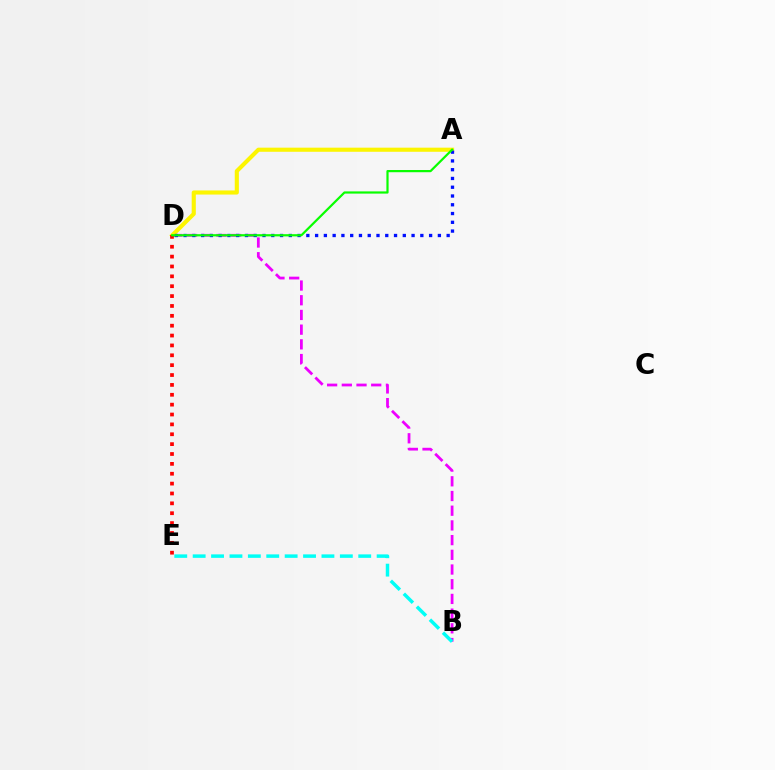{('B', 'D'): [{'color': '#ee00ff', 'line_style': 'dashed', 'thickness': 2.0}], ('A', 'D'): [{'color': '#fcf500', 'line_style': 'solid', 'thickness': 2.96}, {'color': '#0010ff', 'line_style': 'dotted', 'thickness': 2.38}, {'color': '#08ff00', 'line_style': 'solid', 'thickness': 1.59}], ('D', 'E'): [{'color': '#ff0000', 'line_style': 'dotted', 'thickness': 2.68}], ('B', 'E'): [{'color': '#00fff6', 'line_style': 'dashed', 'thickness': 2.5}]}